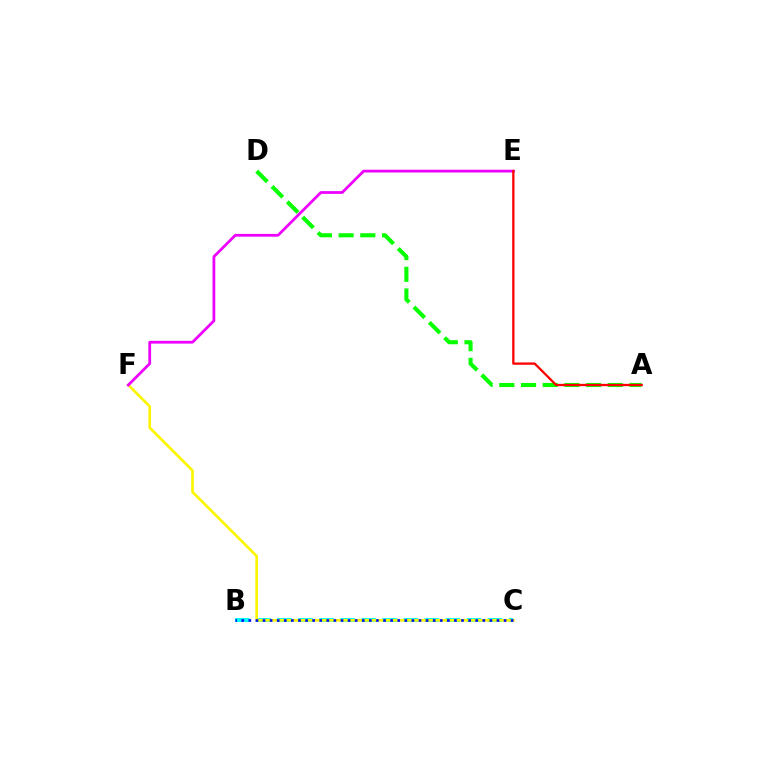{('A', 'D'): [{'color': '#08ff00', 'line_style': 'dashed', 'thickness': 2.95}], ('B', 'C'): [{'color': '#00fff6', 'line_style': 'dashed', 'thickness': 2.86}, {'color': '#0010ff', 'line_style': 'dotted', 'thickness': 1.93}], ('C', 'F'): [{'color': '#fcf500', 'line_style': 'solid', 'thickness': 1.91}], ('E', 'F'): [{'color': '#ee00ff', 'line_style': 'solid', 'thickness': 1.99}], ('A', 'E'): [{'color': '#ff0000', 'line_style': 'solid', 'thickness': 1.66}]}